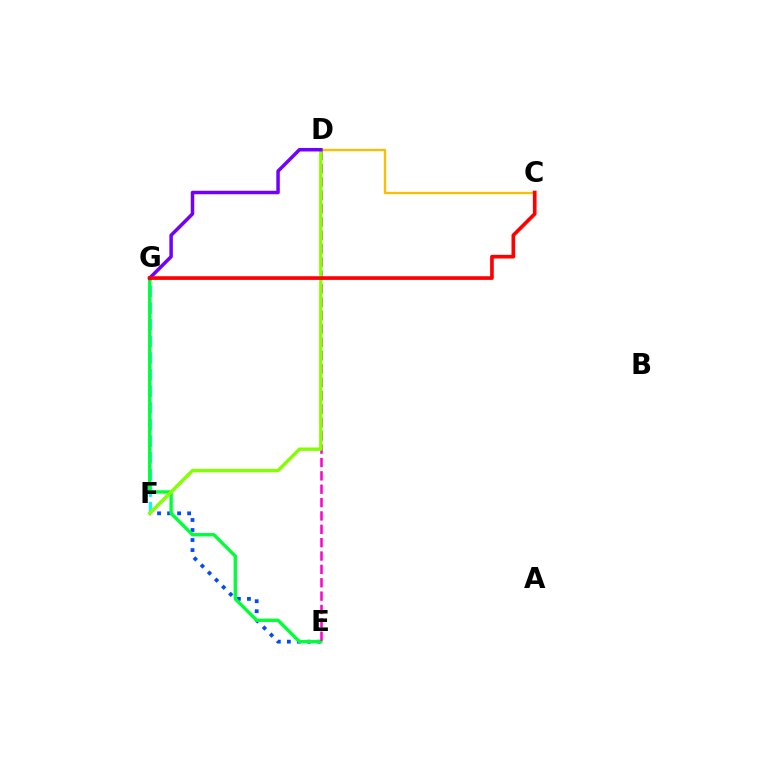{('F', 'G'): [{'color': '#00fff6', 'line_style': 'dashed', 'thickness': 2.26}], ('E', 'F'): [{'color': '#004bff', 'line_style': 'dotted', 'thickness': 2.72}], ('C', 'D'): [{'color': '#ffbd00', 'line_style': 'solid', 'thickness': 1.67}], ('E', 'G'): [{'color': '#00ff39', 'line_style': 'solid', 'thickness': 2.41}], ('D', 'E'): [{'color': '#ff00cf', 'line_style': 'dashed', 'thickness': 1.82}], ('D', 'F'): [{'color': '#84ff00', 'line_style': 'solid', 'thickness': 2.45}], ('D', 'G'): [{'color': '#7200ff', 'line_style': 'solid', 'thickness': 2.52}], ('C', 'G'): [{'color': '#ff0000', 'line_style': 'solid', 'thickness': 2.64}]}